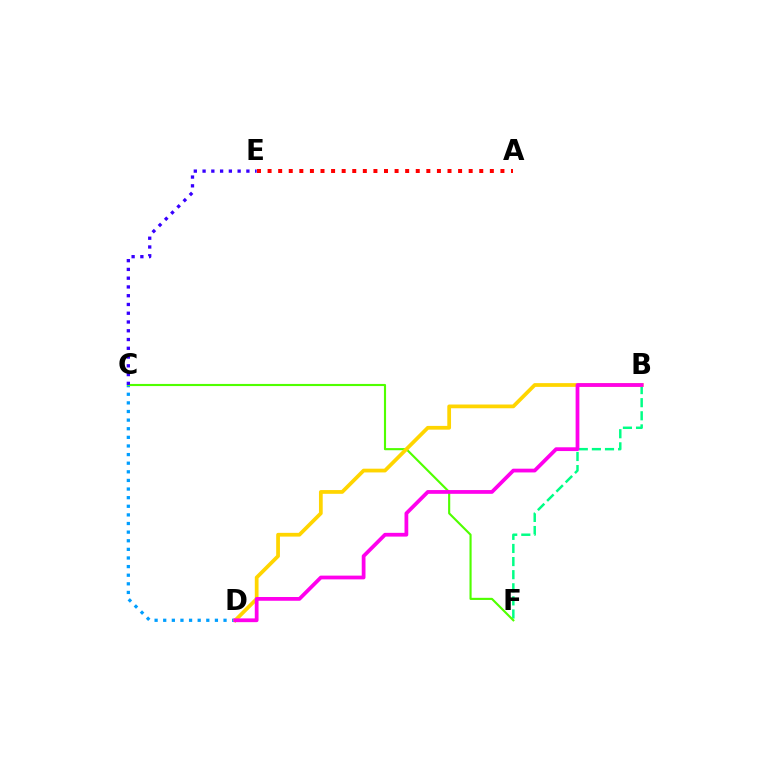{('C', 'D'): [{'color': '#009eff', 'line_style': 'dotted', 'thickness': 2.34}], ('B', 'F'): [{'color': '#00ff86', 'line_style': 'dashed', 'thickness': 1.78}], ('A', 'E'): [{'color': '#ff0000', 'line_style': 'dotted', 'thickness': 2.88}], ('C', 'F'): [{'color': '#4fff00', 'line_style': 'solid', 'thickness': 1.53}], ('B', 'D'): [{'color': '#ffd500', 'line_style': 'solid', 'thickness': 2.7}, {'color': '#ff00ed', 'line_style': 'solid', 'thickness': 2.71}], ('C', 'E'): [{'color': '#3700ff', 'line_style': 'dotted', 'thickness': 2.38}]}